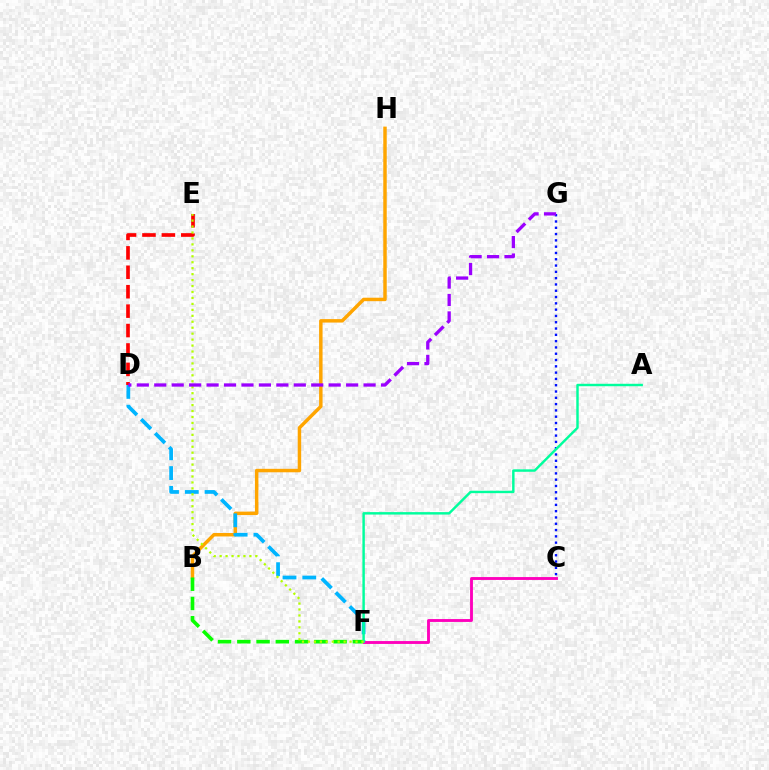{('C', 'G'): [{'color': '#0010ff', 'line_style': 'dotted', 'thickness': 1.71}], ('B', 'H'): [{'color': '#ffa500', 'line_style': 'solid', 'thickness': 2.49}], ('D', 'F'): [{'color': '#00b5ff', 'line_style': 'dashed', 'thickness': 2.69}], ('B', 'F'): [{'color': '#08ff00', 'line_style': 'dashed', 'thickness': 2.61}], ('C', 'F'): [{'color': '#ff00bd', 'line_style': 'solid', 'thickness': 2.07}], ('D', 'E'): [{'color': '#ff0000', 'line_style': 'dashed', 'thickness': 2.64}], ('A', 'F'): [{'color': '#00ff9d', 'line_style': 'solid', 'thickness': 1.76}], ('E', 'F'): [{'color': '#b3ff00', 'line_style': 'dotted', 'thickness': 1.62}], ('D', 'G'): [{'color': '#9b00ff', 'line_style': 'dashed', 'thickness': 2.37}]}